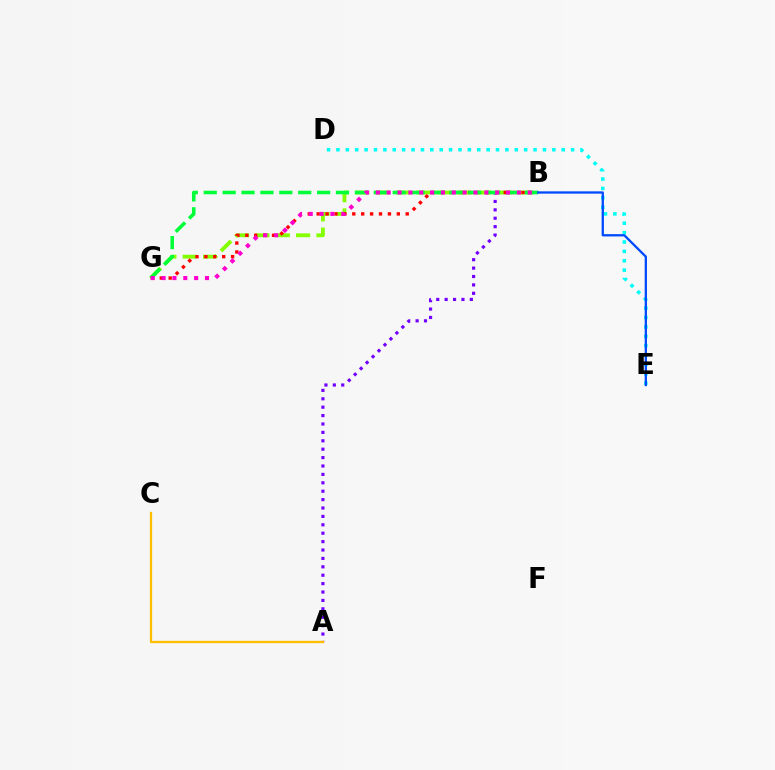{('A', 'B'): [{'color': '#7200ff', 'line_style': 'dotted', 'thickness': 2.28}], ('B', 'G'): [{'color': '#84ff00', 'line_style': 'dashed', 'thickness': 2.77}, {'color': '#ff0000', 'line_style': 'dotted', 'thickness': 2.42}, {'color': '#00ff39', 'line_style': 'dashed', 'thickness': 2.57}, {'color': '#ff00cf', 'line_style': 'dotted', 'thickness': 2.95}], ('A', 'C'): [{'color': '#ffbd00', 'line_style': 'solid', 'thickness': 1.66}], ('D', 'E'): [{'color': '#00fff6', 'line_style': 'dotted', 'thickness': 2.55}], ('B', 'E'): [{'color': '#004bff', 'line_style': 'solid', 'thickness': 1.66}]}